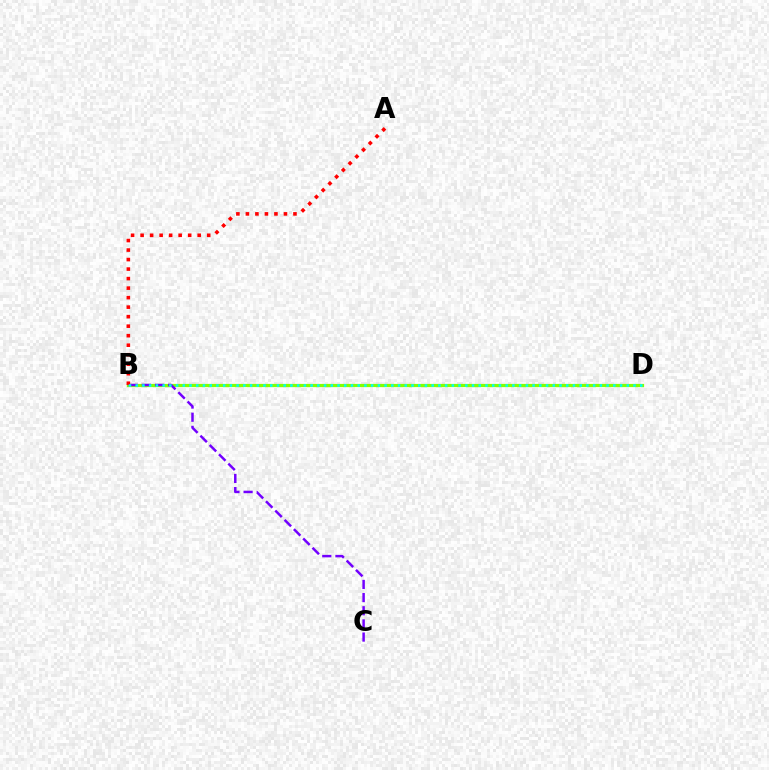{('B', 'D'): [{'color': '#84ff00', 'line_style': 'solid', 'thickness': 2.31}, {'color': '#00fff6', 'line_style': 'dotted', 'thickness': 1.83}], ('B', 'C'): [{'color': '#7200ff', 'line_style': 'dashed', 'thickness': 1.79}], ('A', 'B'): [{'color': '#ff0000', 'line_style': 'dotted', 'thickness': 2.58}]}